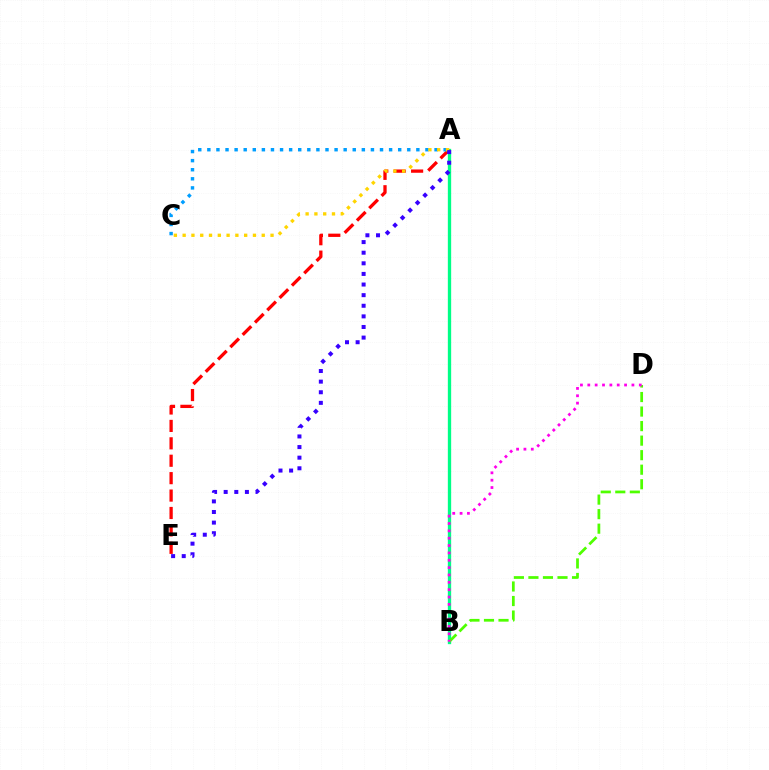{('A', 'B'): [{'color': '#00ff86', 'line_style': 'solid', 'thickness': 2.39}], ('A', 'E'): [{'color': '#ff0000', 'line_style': 'dashed', 'thickness': 2.37}, {'color': '#3700ff', 'line_style': 'dotted', 'thickness': 2.88}], ('A', 'C'): [{'color': '#009eff', 'line_style': 'dotted', 'thickness': 2.47}, {'color': '#ffd500', 'line_style': 'dotted', 'thickness': 2.39}], ('B', 'D'): [{'color': '#4fff00', 'line_style': 'dashed', 'thickness': 1.97}, {'color': '#ff00ed', 'line_style': 'dotted', 'thickness': 2.0}]}